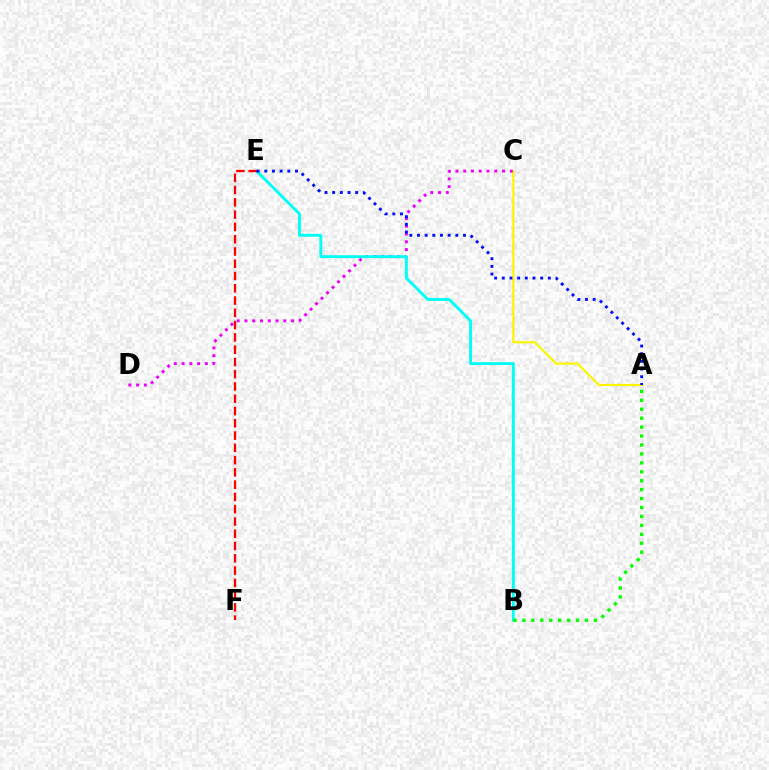{('A', 'C'): [{'color': '#fcf500', 'line_style': 'solid', 'thickness': 1.57}], ('C', 'D'): [{'color': '#ee00ff', 'line_style': 'dotted', 'thickness': 2.11}], ('B', 'E'): [{'color': '#00fff6', 'line_style': 'solid', 'thickness': 2.1}], ('A', 'B'): [{'color': '#08ff00', 'line_style': 'dotted', 'thickness': 2.43}], ('E', 'F'): [{'color': '#ff0000', 'line_style': 'dashed', 'thickness': 1.67}], ('A', 'E'): [{'color': '#0010ff', 'line_style': 'dotted', 'thickness': 2.08}]}